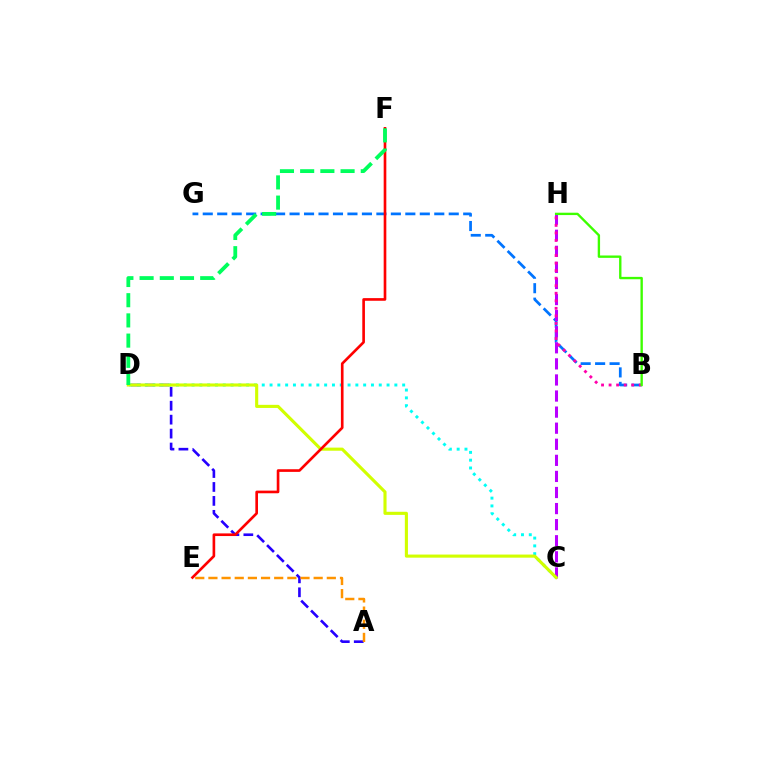{('A', 'D'): [{'color': '#2500ff', 'line_style': 'dashed', 'thickness': 1.89}], ('C', 'D'): [{'color': '#00fff6', 'line_style': 'dotted', 'thickness': 2.12}, {'color': '#d1ff00', 'line_style': 'solid', 'thickness': 2.24}], ('B', 'G'): [{'color': '#0074ff', 'line_style': 'dashed', 'thickness': 1.97}], ('C', 'H'): [{'color': '#b900ff', 'line_style': 'dashed', 'thickness': 2.18}], ('B', 'H'): [{'color': '#ff00ac', 'line_style': 'dotted', 'thickness': 2.05}, {'color': '#3dff00', 'line_style': 'solid', 'thickness': 1.7}], ('E', 'F'): [{'color': '#ff0000', 'line_style': 'solid', 'thickness': 1.91}], ('A', 'E'): [{'color': '#ff9400', 'line_style': 'dashed', 'thickness': 1.79}], ('D', 'F'): [{'color': '#00ff5c', 'line_style': 'dashed', 'thickness': 2.74}]}